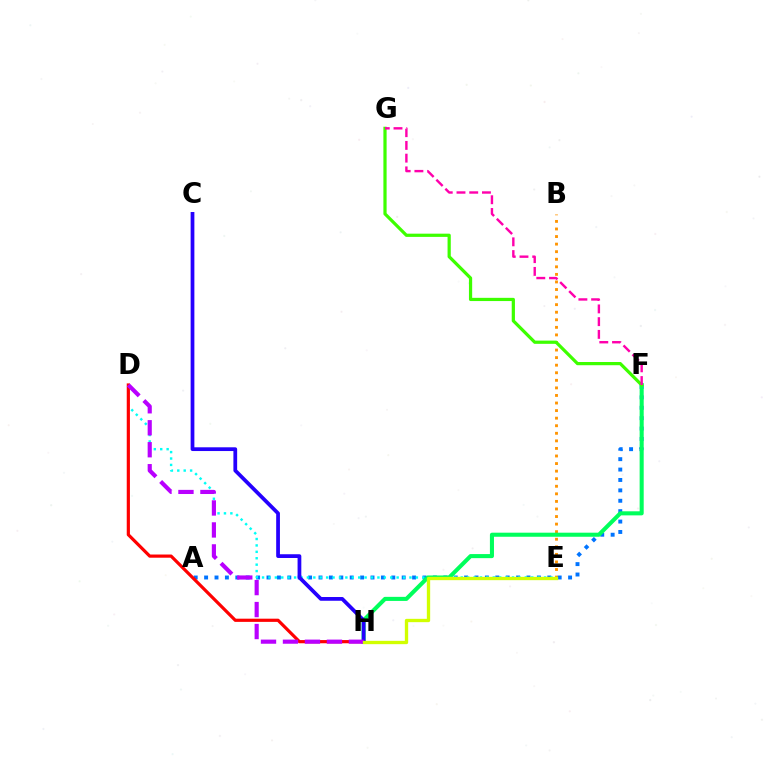{('B', 'E'): [{'color': '#ff9400', 'line_style': 'dotted', 'thickness': 2.06}], ('A', 'F'): [{'color': '#0074ff', 'line_style': 'dotted', 'thickness': 2.83}], ('D', 'E'): [{'color': '#00fff6', 'line_style': 'dotted', 'thickness': 1.74}], ('F', 'H'): [{'color': '#00ff5c', 'line_style': 'solid', 'thickness': 2.93}], ('D', 'H'): [{'color': '#ff0000', 'line_style': 'solid', 'thickness': 2.3}, {'color': '#b900ff', 'line_style': 'dashed', 'thickness': 2.99}], ('C', 'H'): [{'color': '#2500ff', 'line_style': 'solid', 'thickness': 2.7}], ('F', 'G'): [{'color': '#3dff00', 'line_style': 'solid', 'thickness': 2.32}, {'color': '#ff00ac', 'line_style': 'dashed', 'thickness': 1.73}], ('E', 'H'): [{'color': '#d1ff00', 'line_style': 'solid', 'thickness': 2.4}]}